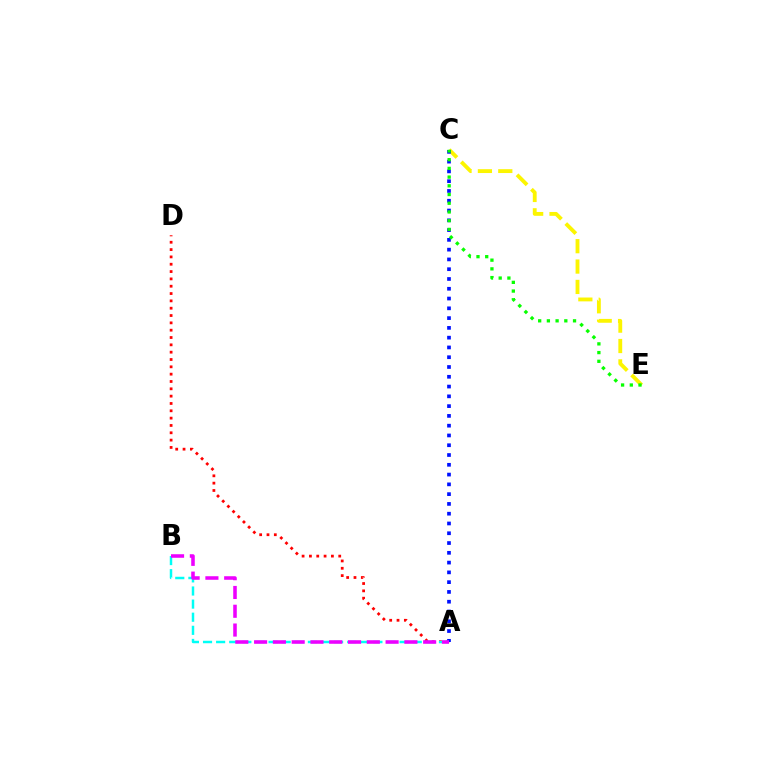{('C', 'E'): [{'color': '#fcf500', 'line_style': 'dashed', 'thickness': 2.77}, {'color': '#08ff00', 'line_style': 'dotted', 'thickness': 2.37}], ('A', 'D'): [{'color': '#ff0000', 'line_style': 'dotted', 'thickness': 1.99}], ('A', 'C'): [{'color': '#0010ff', 'line_style': 'dotted', 'thickness': 2.66}], ('A', 'B'): [{'color': '#00fff6', 'line_style': 'dashed', 'thickness': 1.78}, {'color': '#ee00ff', 'line_style': 'dashed', 'thickness': 2.55}]}